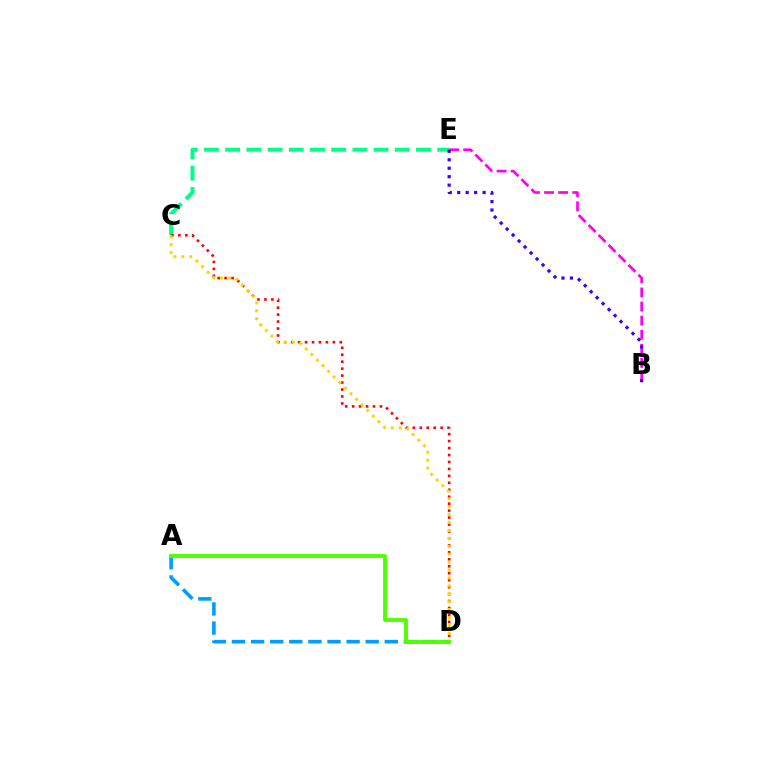{('C', 'E'): [{'color': '#00ff86', 'line_style': 'dashed', 'thickness': 2.88}], ('B', 'E'): [{'color': '#ff00ed', 'line_style': 'dashed', 'thickness': 1.91}, {'color': '#3700ff', 'line_style': 'dotted', 'thickness': 2.3}], ('C', 'D'): [{'color': '#ff0000', 'line_style': 'dotted', 'thickness': 1.89}, {'color': '#ffd500', 'line_style': 'dotted', 'thickness': 2.15}], ('A', 'D'): [{'color': '#009eff', 'line_style': 'dashed', 'thickness': 2.6}, {'color': '#4fff00', 'line_style': 'solid', 'thickness': 2.78}]}